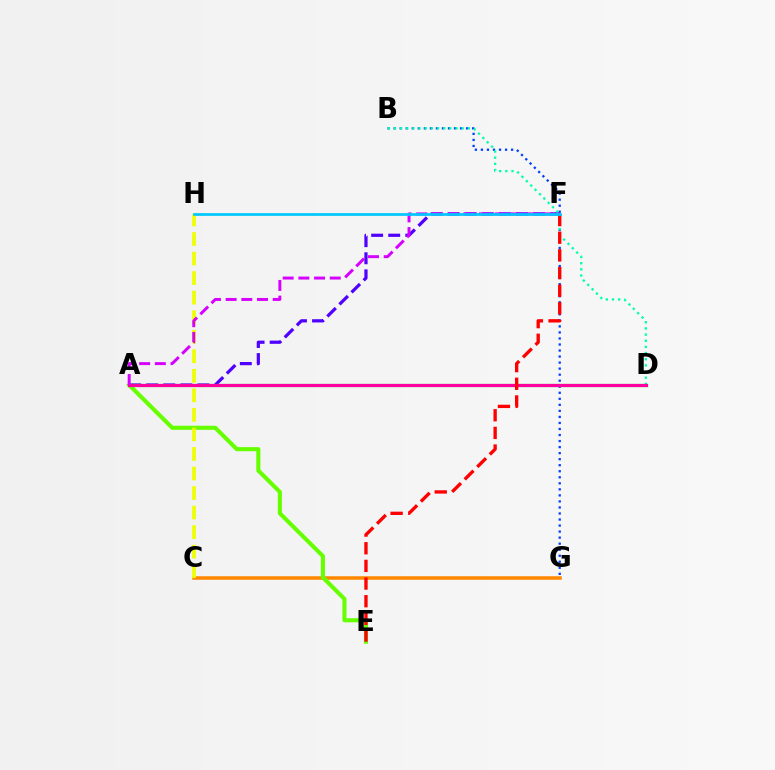{('C', 'G'): [{'color': '#ff8800', 'line_style': 'solid', 'thickness': 2.55}], ('A', 'F'): [{'color': '#4f00ff', 'line_style': 'dashed', 'thickness': 2.32}, {'color': '#d600ff', 'line_style': 'dashed', 'thickness': 2.13}], ('B', 'G'): [{'color': '#003fff', 'line_style': 'dotted', 'thickness': 1.64}], ('B', 'D'): [{'color': '#00ffaf', 'line_style': 'dotted', 'thickness': 1.67}], ('A', 'E'): [{'color': '#66ff00', 'line_style': 'solid', 'thickness': 2.95}], ('A', 'D'): [{'color': '#00ff27', 'line_style': 'solid', 'thickness': 2.31}, {'color': '#ff00a0', 'line_style': 'solid', 'thickness': 2.28}], ('E', 'F'): [{'color': '#ff0000', 'line_style': 'dashed', 'thickness': 2.4}], ('C', 'H'): [{'color': '#eeff00', 'line_style': 'dashed', 'thickness': 2.65}], ('F', 'H'): [{'color': '#00c7ff', 'line_style': 'solid', 'thickness': 1.95}]}